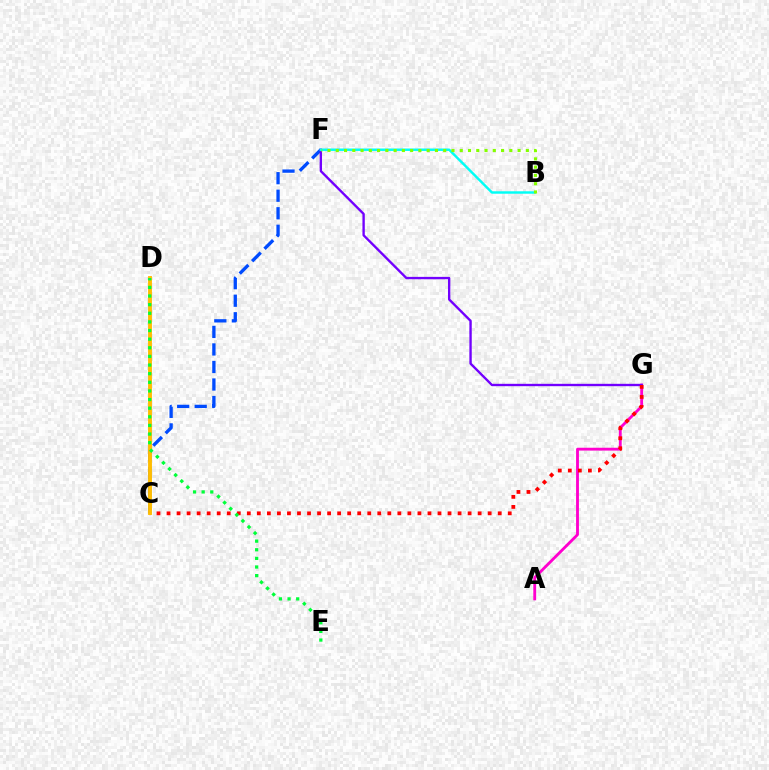{('C', 'F'): [{'color': '#004bff', 'line_style': 'dashed', 'thickness': 2.38}], ('A', 'G'): [{'color': '#ff00cf', 'line_style': 'solid', 'thickness': 2.05}], ('F', 'G'): [{'color': '#7200ff', 'line_style': 'solid', 'thickness': 1.7}], ('C', 'G'): [{'color': '#ff0000', 'line_style': 'dotted', 'thickness': 2.73}], ('B', 'F'): [{'color': '#00fff6', 'line_style': 'solid', 'thickness': 1.75}, {'color': '#84ff00', 'line_style': 'dotted', 'thickness': 2.25}], ('C', 'D'): [{'color': '#ffbd00', 'line_style': 'solid', 'thickness': 2.79}], ('D', 'E'): [{'color': '#00ff39', 'line_style': 'dotted', 'thickness': 2.34}]}